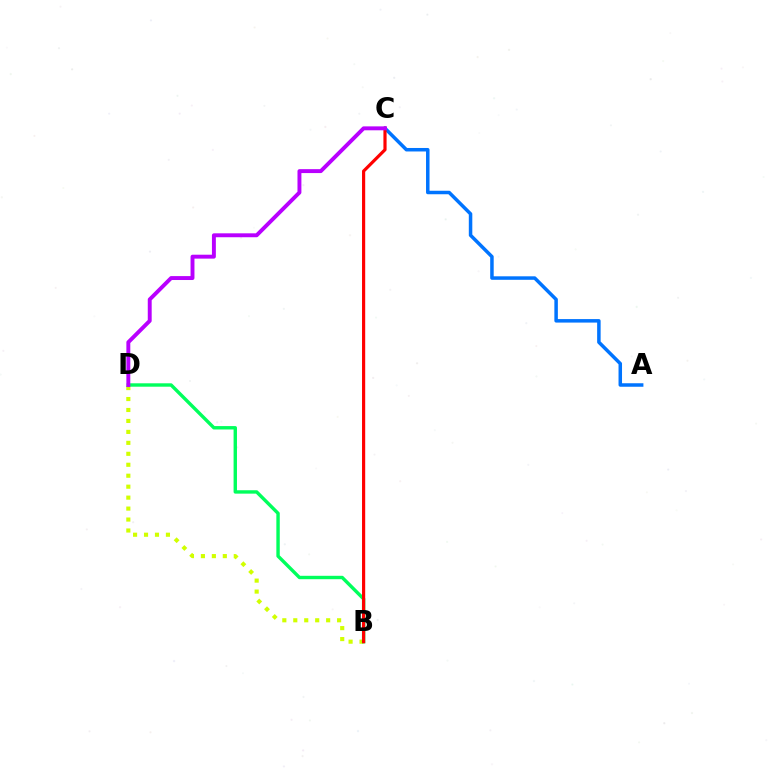{('A', 'C'): [{'color': '#0074ff', 'line_style': 'solid', 'thickness': 2.52}], ('B', 'D'): [{'color': '#d1ff00', 'line_style': 'dotted', 'thickness': 2.98}, {'color': '#00ff5c', 'line_style': 'solid', 'thickness': 2.45}], ('B', 'C'): [{'color': '#ff0000', 'line_style': 'solid', 'thickness': 2.28}], ('C', 'D'): [{'color': '#b900ff', 'line_style': 'solid', 'thickness': 2.82}]}